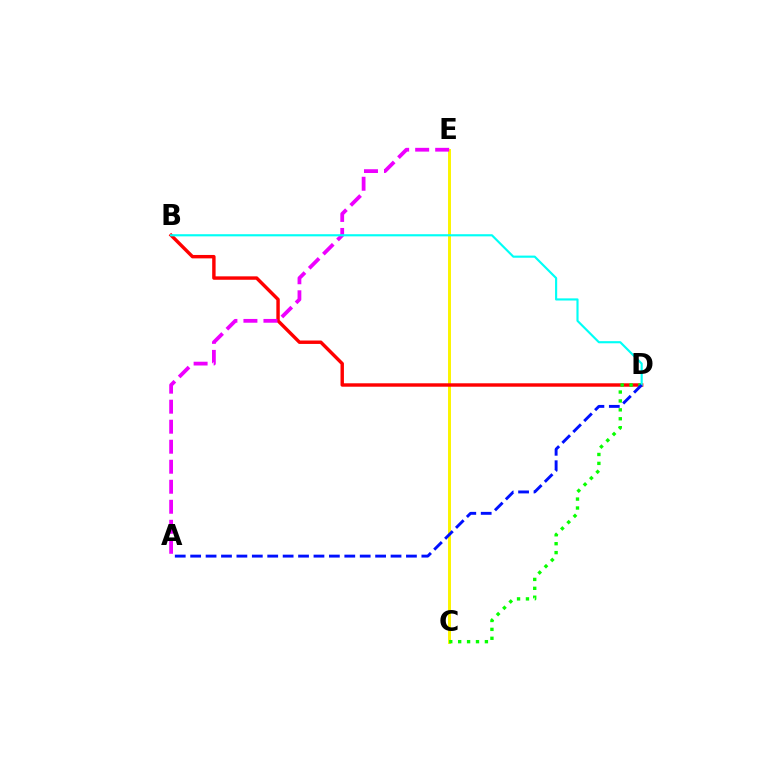{('C', 'E'): [{'color': '#fcf500', 'line_style': 'solid', 'thickness': 2.13}], ('B', 'D'): [{'color': '#ff0000', 'line_style': 'solid', 'thickness': 2.46}, {'color': '#00fff6', 'line_style': 'solid', 'thickness': 1.54}], ('C', 'D'): [{'color': '#08ff00', 'line_style': 'dotted', 'thickness': 2.42}], ('A', 'E'): [{'color': '#ee00ff', 'line_style': 'dashed', 'thickness': 2.72}], ('A', 'D'): [{'color': '#0010ff', 'line_style': 'dashed', 'thickness': 2.09}]}